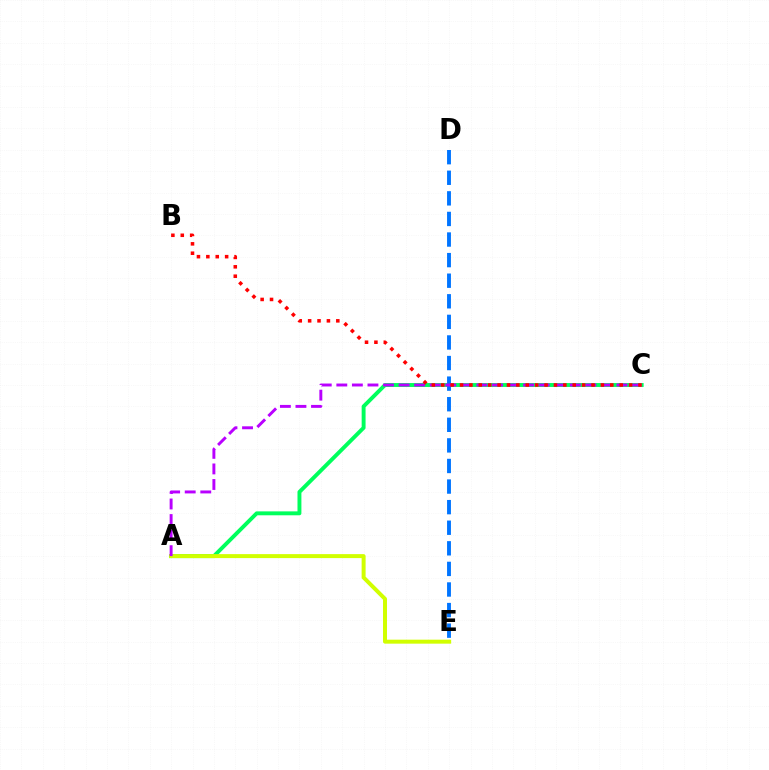{('A', 'C'): [{'color': '#00ff5c', 'line_style': 'solid', 'thickness': 2.82}, {'color': '#b900ff', 'line_style': 'dashed', 'thickness': 2.11}], ('D', 'E'): [{'color': '#0074ff', 'line_style': 'dashed', 'thickness': 2.8}], ('A', 'E'): [{'color': '#d1ff00', 'line_style': 'solid', 'thickness': 2.87}], ('B', 'C'): [{'color': '#ff0000', 'line_style': 'dotted', 'thickness': 2.55}]}